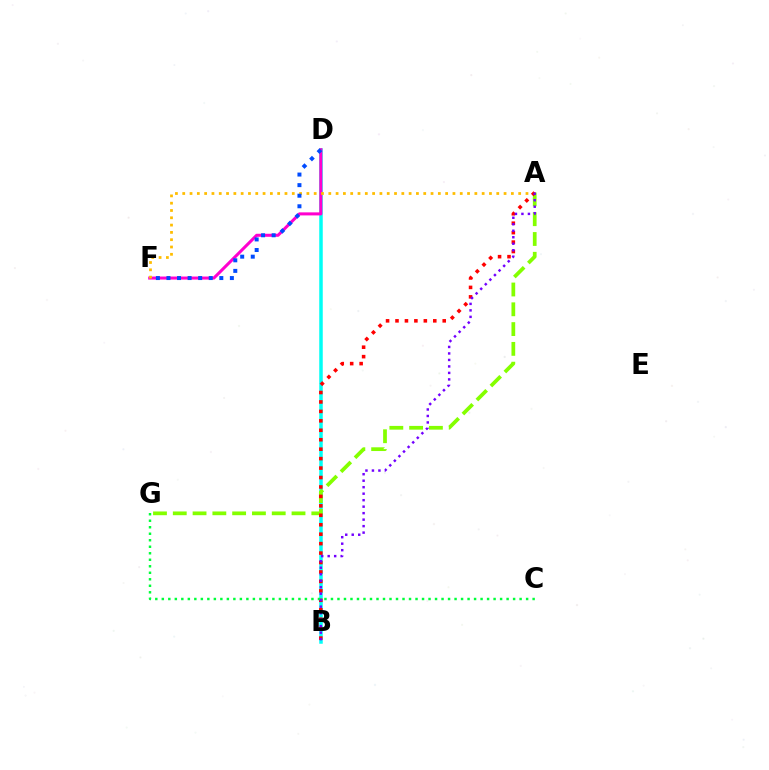{('B', 'D'): [{'color': '#00fff6', 'line_style': 'solid', 'thickness': 2.52}], ('D', 'F'): [{'color': '#ff00cf', 'line_style': 'solid', 'thickness': 2.19}, {'color': '#004bff', 'line_style': 'dotted', 'thickness': 2.87}], ('A', 'G'): [{'color': '#84ff00', 'line_style': 'dashed', 'thickness': 2.69}], ('A', 'F'): [{'color': '#ffbd00', 'line_style': 'dotted', 'thickness': 1.98}], ('A', 'B'): [{'color': '#ff0000', 'line_style': 'dotted', 'thickness': 2.57}, {'color': '#7200ff', 'line_style': 'dotted', 'thickness': 1.76}], ('C', 'G'): [{'color': '#00ff39', 'line_style': 'dotted', 'thickness': 1.77}]}